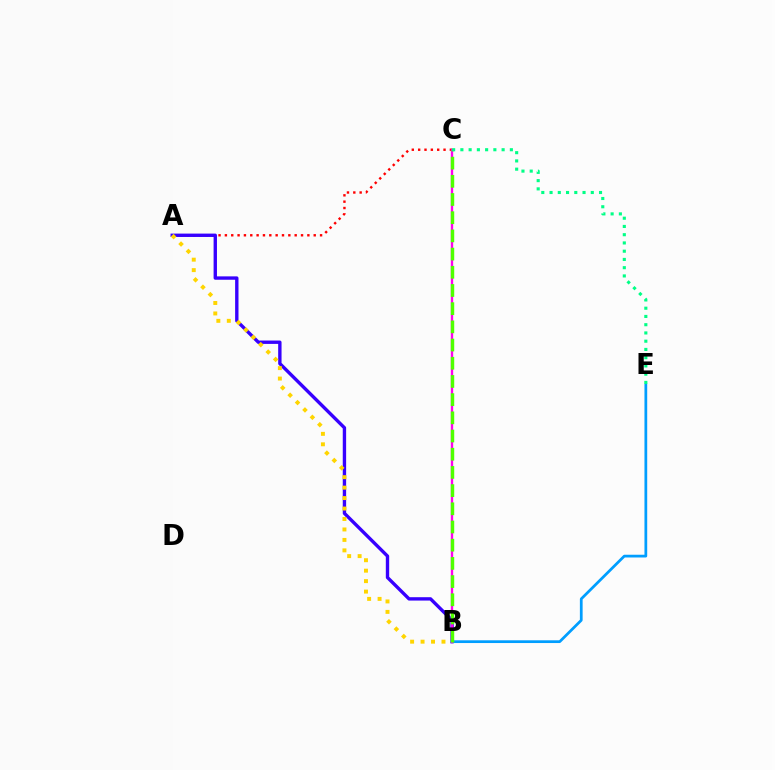{('A', 'C'): [{'color': '#ff0000', 'line_style': 'dotted', 'thickness': 1.72}], ('A', 'B'): [{'color': '#3700ff', 'line_style': 'solid', 'thickness': 2.43}, {'color': '#ffd500', 'line_style': 'dotted', 'thickness': 2.84}], ('B', 'E'): [{'color': '#009eff', 'line_style': 'solid', 'thickness': 1.98}], ('B', 'C'): [{'color': '#ff00ed', 'line_style': 'solid', 'thickness': 1.68}, {'color': '#4fff00', 'line_style': 'dashed', 'thickness': 2.47}], ('C', 'E'): [{'color': '#00ff86', 'line_style': 'dotted', 'thickness': 2.24}]}